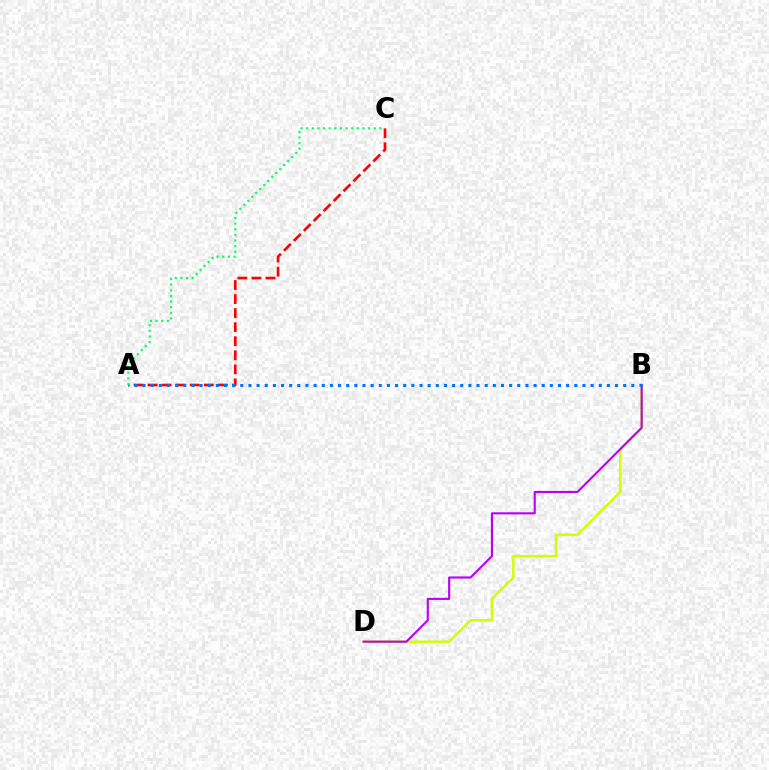{('B', 'D'): [{'color': '#d1ff00', 'line_style': 'solid', 'thickness': 1.76}, {'color': '#b900ff', 'line_style': 'solid', 'thickness': 1.53}], ('A', 'C'): [{'color': '#ff0000', 'line_style': 'dashed', 'thickness': 1.91}, {'color': '#00ff5c', 'line_style': 'dotted', 'thickness': 1.53}], ('A', 'B'): [{'color': '#0074ff', 'line_style': 'dotted', 'thickness': 2.21}]}